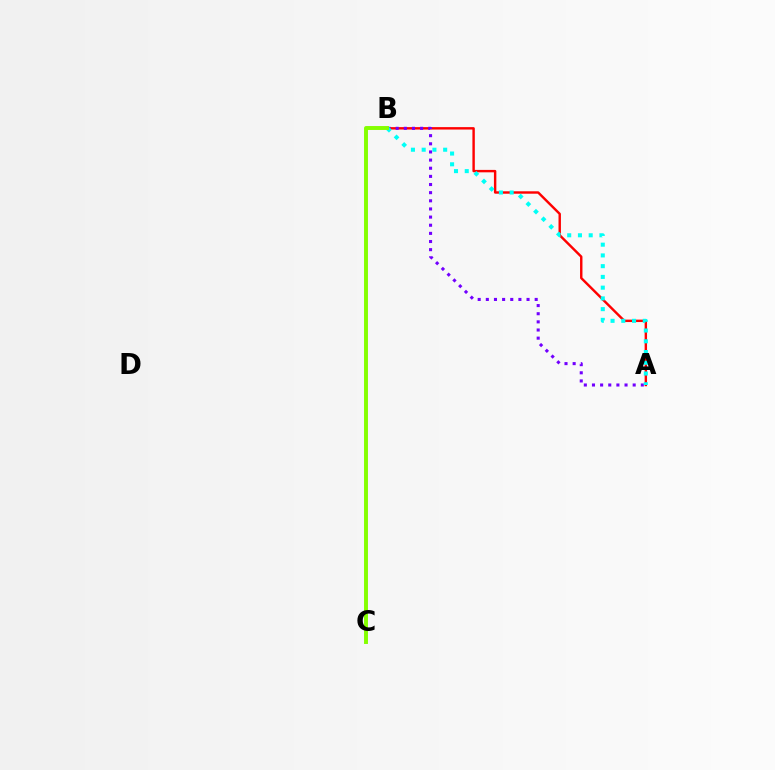{('A', 'B'): [{'color': '#ff0000', 'line_style': 'solid', 'thickness': 1.74}, {'color': '#7200ff', 'line_style': 'dotted', 'thickness': 2.21}, {'color': '#00fff6', 'line_style': 'dotted', 'thickness': 2.92}], ('B', 'C'): [{'color': '#84ff00', 'line_style': 'solid', 'thickness': 2.82}]}